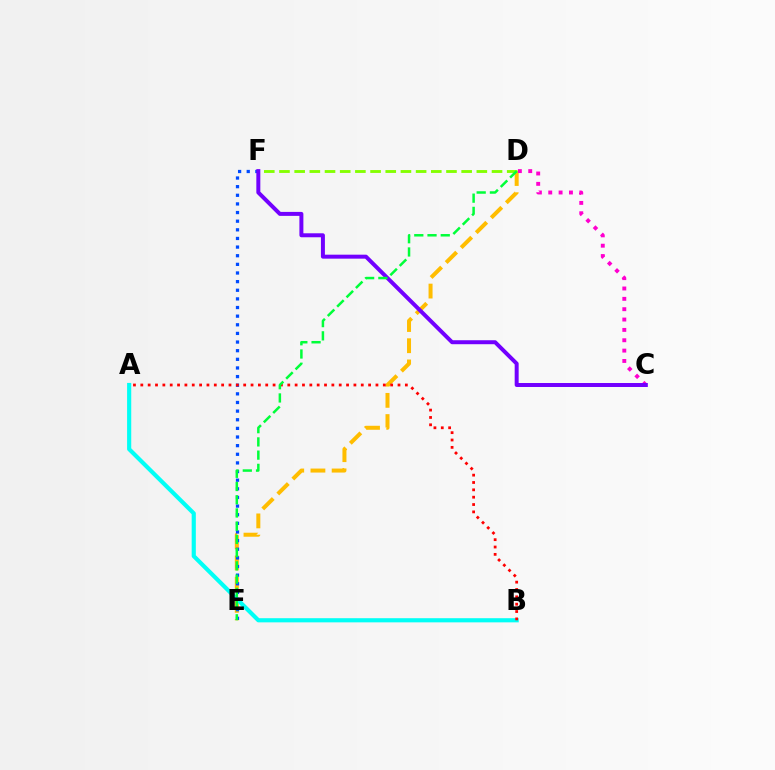{('D', 'E'): [{'color': '#ffbd00', 'line_style': 'dashed', 'thickness': 2.88}, {'color': '#00ff39', 'line_style': 'dashed', 'thickness': 1.8}], ('C', 'D'): [{'color': '#ff00cf', 'line_style': 'dotted', 'thickness': 2.81}], ('E', 'F'): [{'color': '#004bff', 'line_style': 'dotted', 'thickness': 2.35}], ('D', 'F'): [{'color': '#84ff00', 'line_style': 'dashed', 'thickness': 2.06}], ('A', 'B'): [{'color': '#00fff6', 'line_style': 'solid', 'thickness': 2.98}, {'color': '#ff0000', 'line_style': 'dotted', 'thickness': 2.0}], ('C', 'F'): [{'color': '#7200ff', 'line_style': 'solid', 'thickness': 2.86}]}